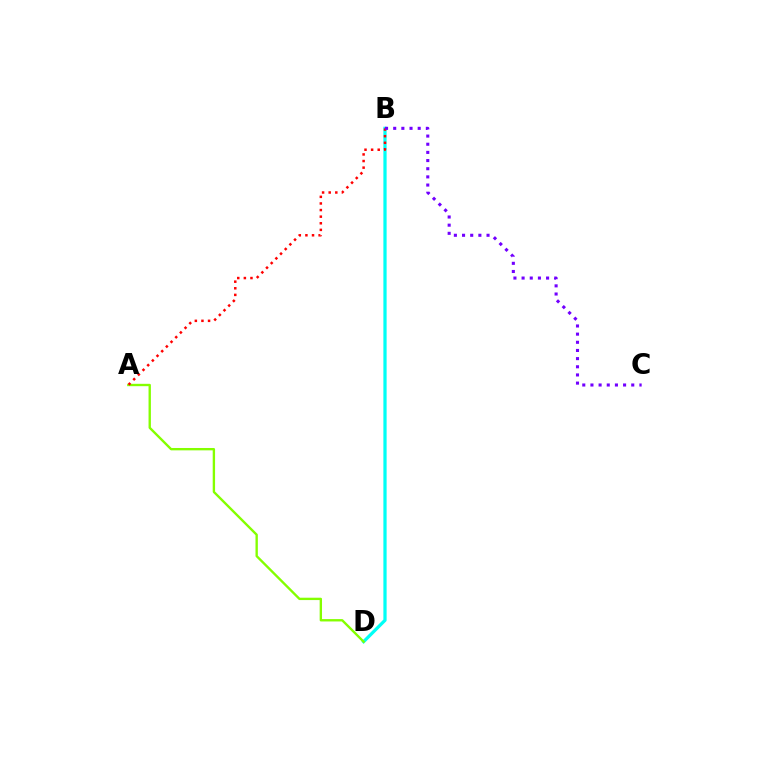{('B', 'D'): [{'color': '#00fff6', 'line_style': 'solid', 'thickness': 2.33}], ('A', 'D'): [{'color': '#84ff00', 'line_style': 'solid', 'thickness': 1.7}], ('A', 'B'): [{'color': '#ff0000', 'line_style': 'dotted', 'thickness': 1.79}], ('B', 'C'): [{'color': '#7200ff', 'line_style': 'dotted', 'thickness': 2.22}]}